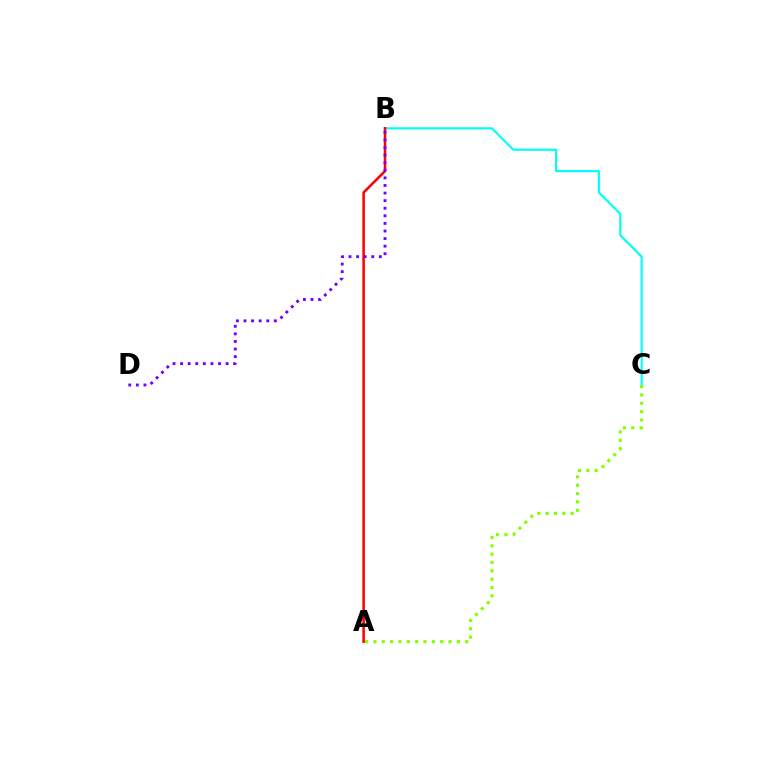{('B', 'C'): [{'color': '#00fff6', 'line_style': 'solid', 'thickness': 1.56}], ('A', 'C'): [{'color': '#84ff00', 'line_style': 'dotted', 'thickness': 2.27}], ('A', 'B'): [{'color': '#ff0000', 'line_style': 'solid', 'thickness': 1.84}], ('B', 'D'): [{'color': '#7200ff', 'line_style': 'dotted', 'thickness': 2.06}]}